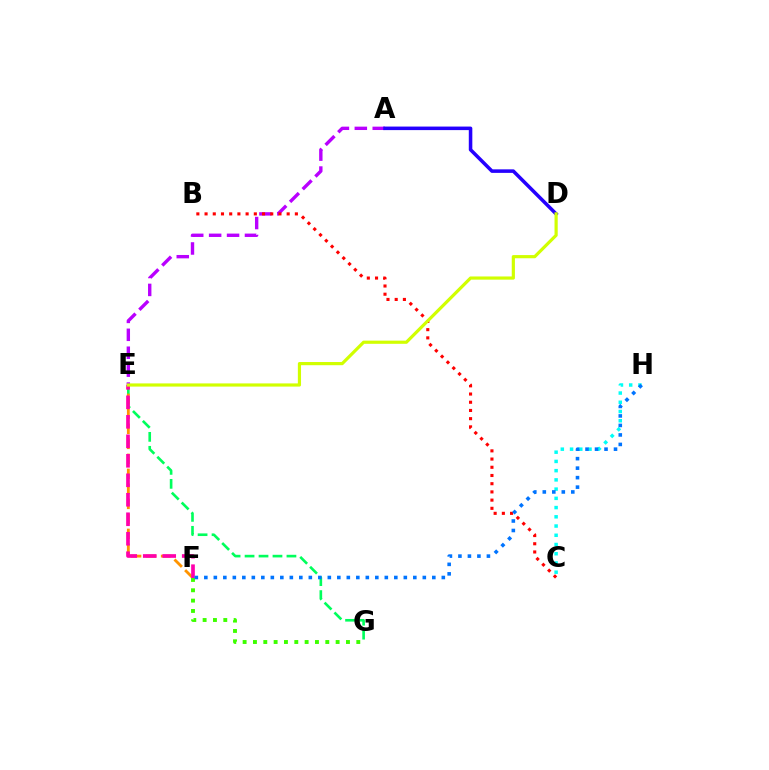{('A', 'E'): [{'color': '#b900ff', 'line_style': 'dashed', 'thickness': 2.43}], ('C', 'H'): [{'color': '#00fff6', 'line_style': 'dotted', 'thickness': 2.51}], ('E', 'G'): [{'color': '#00ff5c', 'line_style': 'dashed', 'thickness': 1.9}], ('B', 'C'): [{'color': '#ff0000', 'line_style': 'dotted', 'thickness': 2.23}], ('E', 'F'): [{'color': '#ff9400', 'line_style': 'dashed', 'thickness': 2.04}, {'color': '#ff00ac', 'line_style': 'dashed', 'thickness': 2.65}], ('F', 'G'): [{'color': '#3dff00', 'line_style': 'dotted', 'thickness': 2.81}], ('A', 'D'): [{'color': '#2500ff', 'line_style': 'solid', 'thickness': 2.55}], ('F', 'H'): [{'color': '#0074ff', 'line_style': 'dotted', 'thickness': 2.58}], ('D', 'E'): [{'color': '#d1ff00', 'line_style': 'solid', 'thickness': 2.29}]}